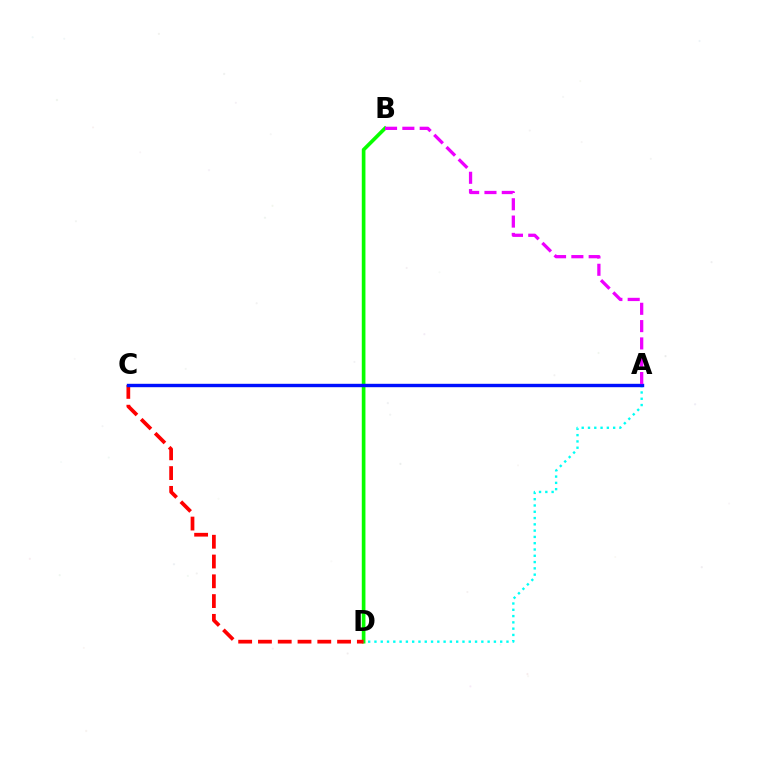{('B', 'D'): [{'color': '#08ff00', 'line_style': 'solid', 'thickness': 2.63}], ('A', 'D'): [{'color': '#00fff6', 'line_style': 'dotted', 'thickness': 1.71}], ('A', 'C'): [{'color': '#fcf500', 'line_style': 'solid', 'thickness': 2.19}, {'color': '#0010ff', 'line_style': 'solid', 'thickness': 2.44}], ('C', 'D'): [{'color': '#ff0000', 'line_style': 'dashed', 'thickness': 2.69}], ('A', 'B'): [{'color': '#ee00ff', 'line_style': 'dashed', 'thickness': 2.35}]}